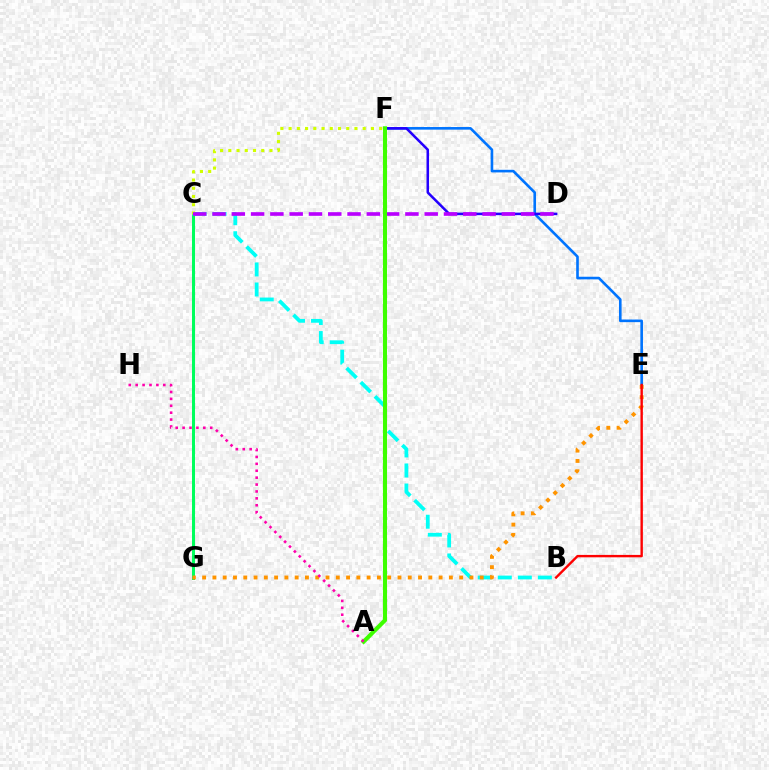{('C', 'G'): [{'color': '#00ff5c', 'line_style': 'solid', 'thickness': 2.17}], ('B', 'C'): [{'color': '#00fff6', 'line_style': 'dashed', 'thickness': 2.72}], ('E', 'F'): [{'color': '#0074ff', 'line_style': 'solid', 'thickness': 1.89}], ('E', 'G'): [{'color': '#ff9400', 'line_style': 'dotted', 'thickness': 2.79}], ('C', 'F'): [{'color': '#d1ff00', 'line_style': 'dotted', 'thickness': 2.24}], ('D', 'F'): [{'color': '#2500ff', 'line_style': 'solid', 'thickness': 1.82}], ('B', 'E'): [{'color': '#ff0000', 'line_style': 'solid', 'thickness': 1.73}], ('C', 'D'): [{'color': '#b900ff', 'line_style': 'dashed', 'thickness': 2.62}], ('A', 'F'): [{'color': '#3dff00', 'line_style': 'solid', 'thickness': 2.94}], ('A', 'H'): [{'color': '#ff00ac', 'line_style': 'dotted', 'thickness': 1.87}]}